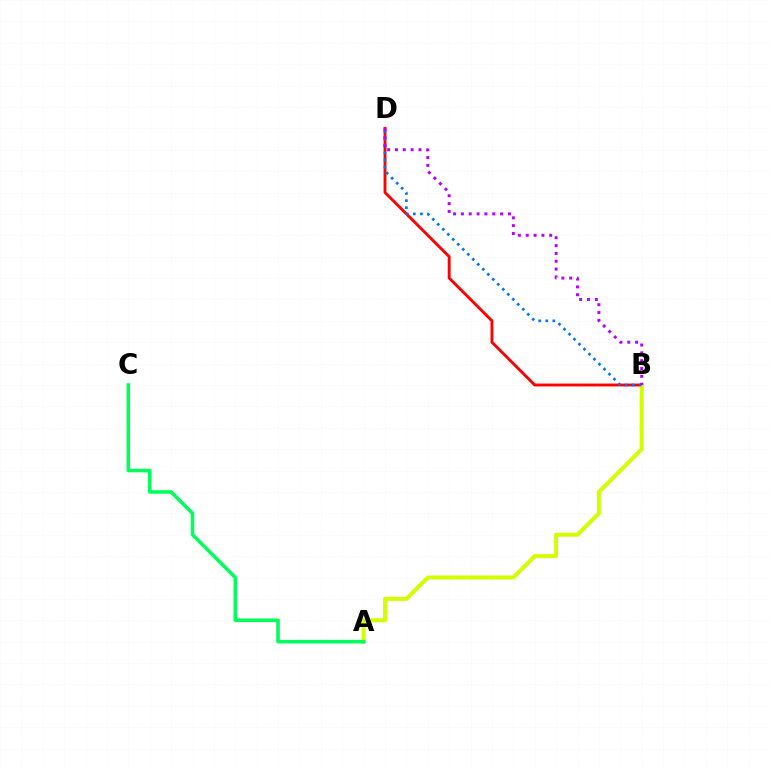{('B', 'D'): [{'color': '#ff0000', 'line_style': 'solid', 'thickness': 2.07}, {'color': '#0074ff', 'line_style': 'dotted', 'thickness': 1.92}, {'color': '#b900ff', 'line_style': 'dotted', 'thickness': 2.13}], ('A', 'B'): [{'color': '#d1ff00', 'line_style': 'solid', 'thickness': 2.89}], ('A', 'C'): [{'color': '#00ff5c', 'line_style': 'solid', 'thickness': 2.57}]}